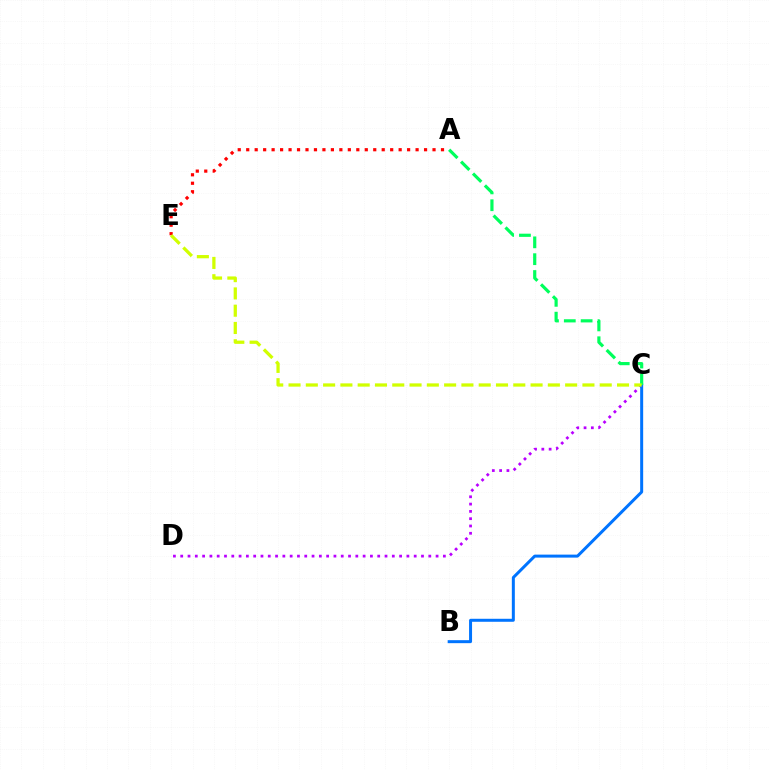{('C', 'D'): [{'color': '#b900ff', 'line_style': 'dotted', 'thickness': 1.98}], ('B', 'C'): [{'color': '#0074ff', 'line_style': 'solid', 'thickness': 2.16}], ('A', 'C'): [{'color': '#00ff5c', 'line_style': 'dashed', 'thickness': 2.29}], ('A', 'E'): [{'color': '#ff0000', 'line_style': 'dotted', 'thickness': 2.3}], ('C', 'E'): [{'color': '#d1ff00', 'line_style': 'dashed', 'thickness': 2.35}]}